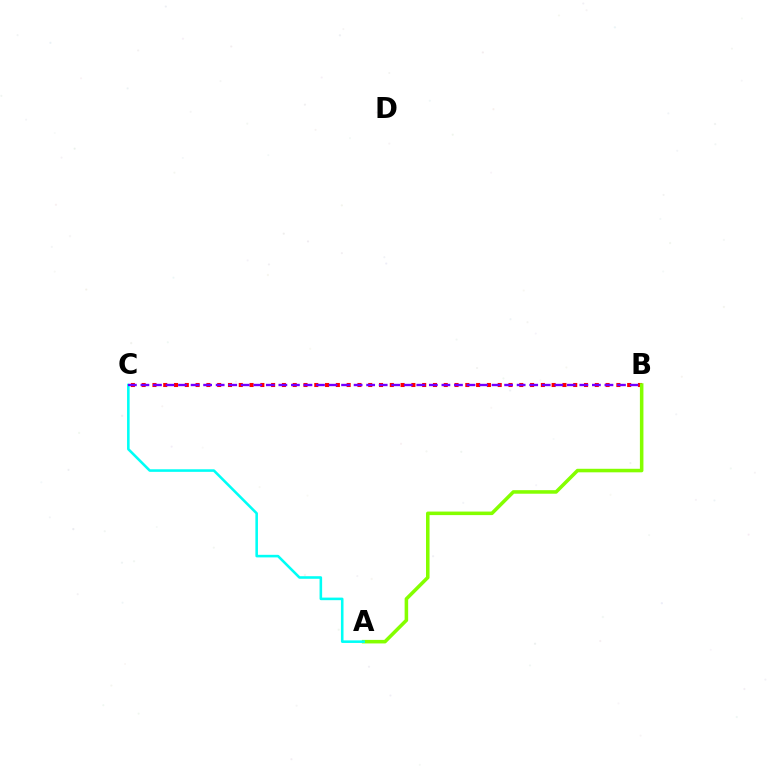{('B', 'C'): [{'color': '#ff0000', 'line_style': 'dotted', 'thickness': 2.93}, {'color': '#7200ff', 'line_style': 'dashed', 'thickness': 1.7}], ('A', 'B'): [{'color': '#84ff00', 'line_style': 'solid', 'thickness': 2.55}], ('A', 'C'): [{'color': '#00fff6', 'line_style': 'solid', 'thickness': 1.85}]}